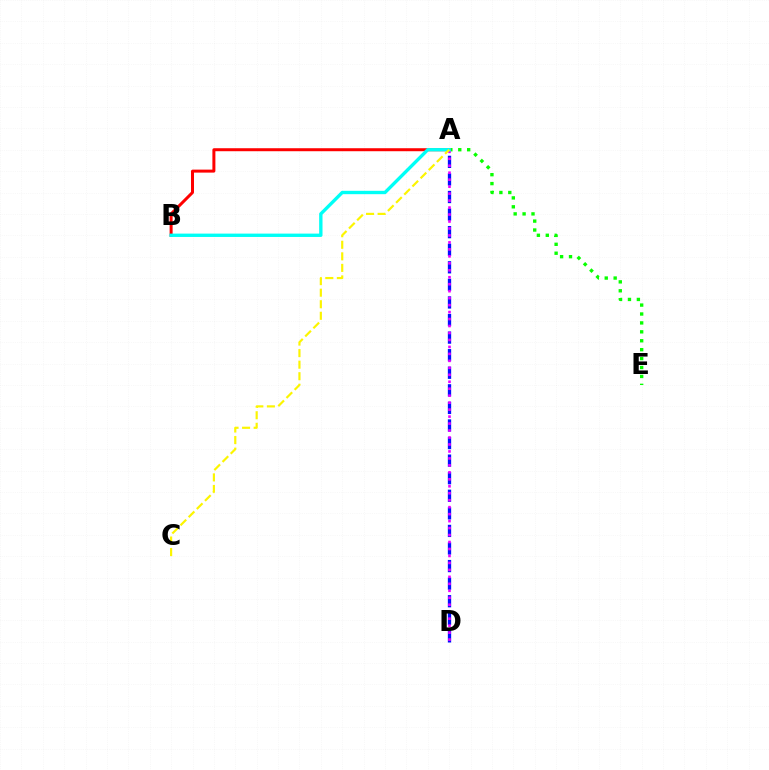{('A', 'E'): [{'color': '#08ff00', 'line_style': 'dotted', 'thickness': 2.42}], ('A', 'B'): [{'color': '#ff0000', 'line_style': 'solid', 'thickness': 2.16}, {'color': '#00fff6', 'line_style': 'solid', 'thickness': 2.42}], ('A', 'D'): [{'color': '#0010ff', 'line_style': 'dashed', 'thickness': 2.39}, {'color': '#ee00ff', 'line_style': 'dotted', 'thickness': 1.89}], ('A', 'C'): [{'color': '#fcf500', 'line_style': 'dashed', 'thickness': 1.57}]}